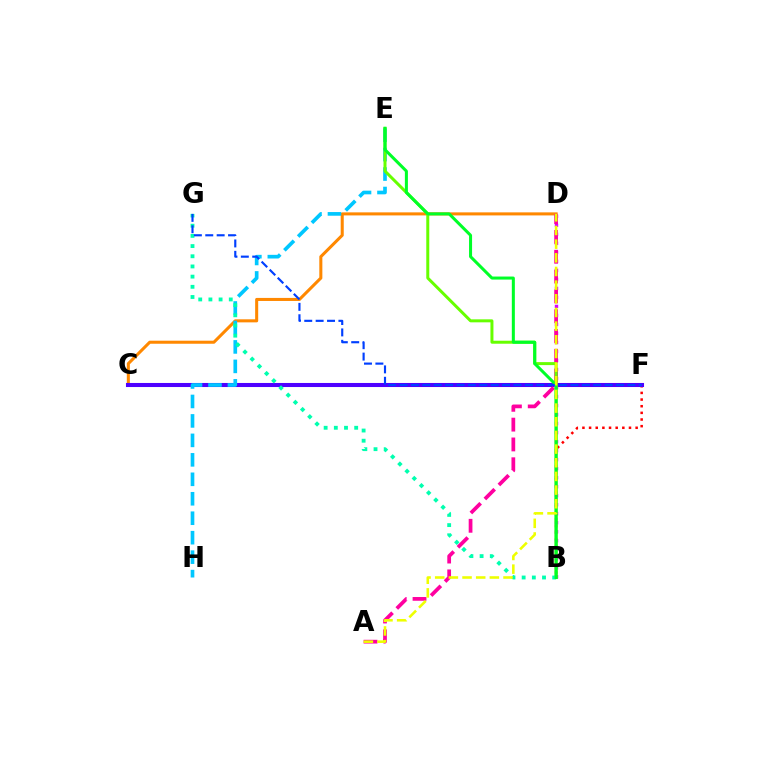{('C', 'D'): [{'color': '#ff8800', 'line_style': 'solid', 'thickness': 2.19}], ('B', 'F'): [{'color': '#ff0000', 'line_style': 'dotted', 'thickness': 1.81}], ('C', 'F'): [{'color': '#4f00ff', 'line_style': 'solid', 'thickness': 2.92}], ('E', 'H'): [{'color': '#00c7ff', 'line_style': 'dashed', 'thickness': 2.64}], ('B', 'D'): [{'color': '#d600ff', 'line_style': 'dotted', 'thickness': 2.45}], ('A', 'D'): [{'color': '#ff00a0', 'line_style': 'dashed', 'thickness': 2.69}, {'color': '#eeff00', 'line_style': 'dashed', 'thickness': 1.86}], ('B', 'E'): [{'color': '#66ff00', 'line_style': 'solid', 'thickness': 2.15}, {'color': '#00ff27', 'line_style': 'solid', 'thickness': 2.18}], ('B', 'G'): [{'color': '#00ffaf', 'line_style': 'dotted', 'thickness': 2.77}], ('F', 'G'): [{'color': '#003fff', 'line_style': 'dashed', 'thickness': 1.55}]}